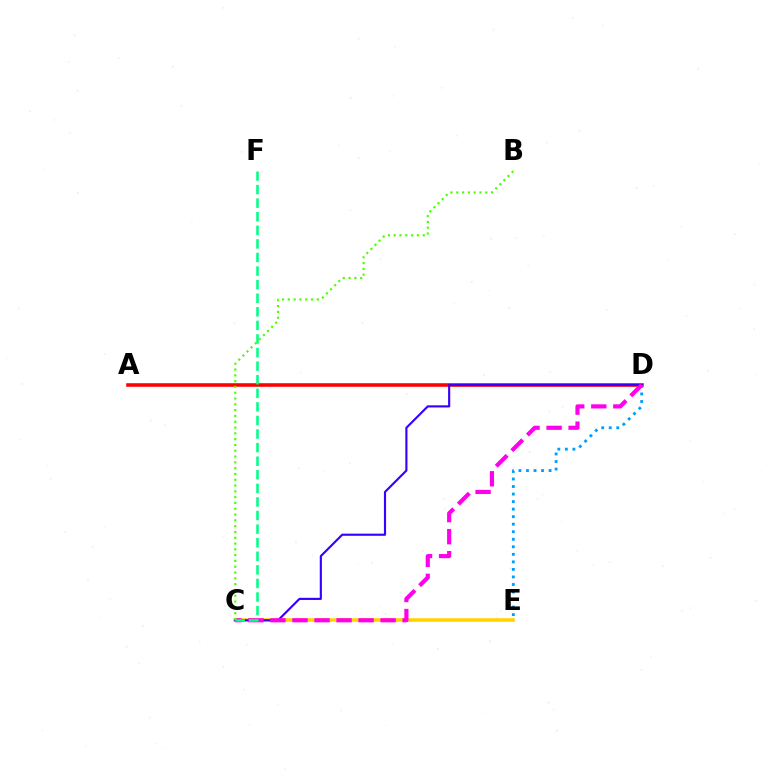{('C', 'E'): [{'color': '#ffd500', 'line_style': 'solid', 'thickness': 2.58}], ('A', 'D'): [{'color': '#ff0000', 'line_style': 'solid', 'thickness': 2.58}], ('C', 'D'): [{'color': '#3700ff', 'line_style': 'solid', 'thickness': 1.54}, {'color': '#ff00ed', 'line_style': 'dashed', 'thickness': 2.99}], ('D', 'E'): [{'color': '#009eff', 'line_style': 'dotted', 'thickness': 2.05}], ('C', 'F'): [{'color': '#00ff86', 'line_style': 'dashed', 'thickness': 1.84}], ('B', 'C'): [{'color': '#4fff00', 'line_style': 'dotted', 'thickness': 1.58}]}